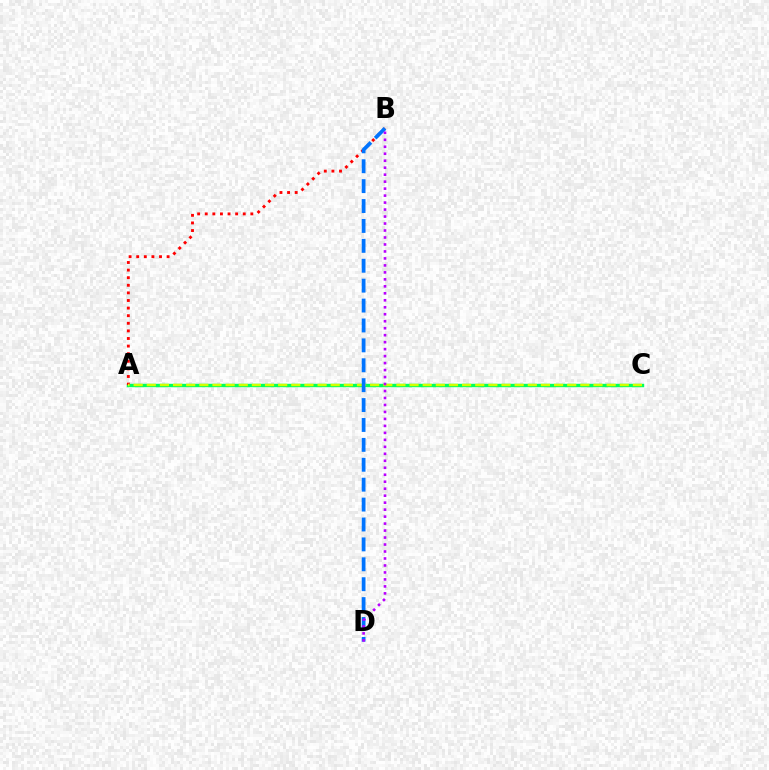{('A', 'C'): [{'color': '#00ff5c', 'line_style': 'solid', 'thickness': 2.45}, {'color': '#d1ff00', 'line_style': 'dashed', 'thickness': 1.78}], ('A', 'B'): [{'color': '#ff0000', 'line_style': 'dotted', 'thickness': 2.06}], ('B', 'D'): [{'color': '#0074ff', 'line_style': 'dashed', 'thickness': 2.7}, {'color': '#b900ff', 'line_style': 'dotted', 'thickness': 1.9}]}